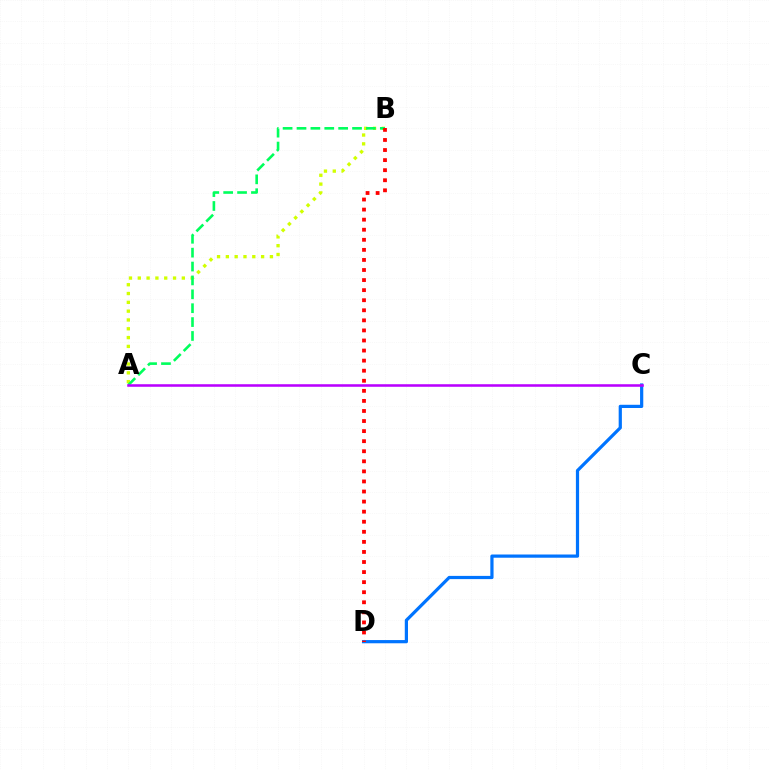{('C', 'D'): [{'color': '#0074ff', 'line_style': 'solid', 'thickness': 2.31}], ('A', 'B'): [{'color': '#d1ff00', 'line_style': 'dotted', 'thickness': 2.39}, {'color': '#00ff5c', 'line_style': 'dashed', 'thickness': 1.89}], ('A', 'C'): [{'color': '#b900ff', 'line_style': 'solid', 'thickness': 1.84}], ('B', 'D'): [{'color': '#ff0000', 'line_style': 'dotted', 'thickness': 2.74}]}